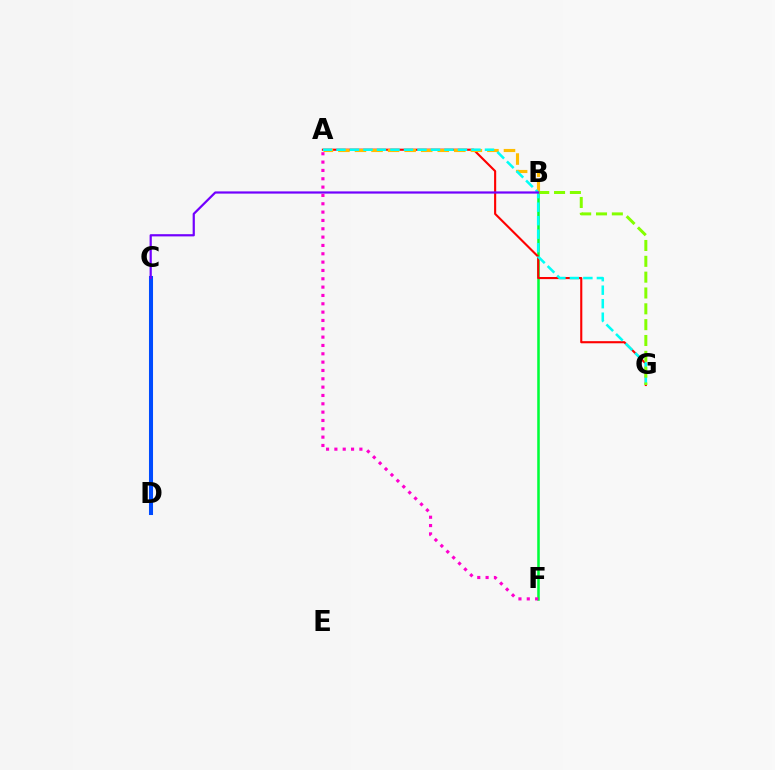{('B', 'F'): [{'color': '#00ff39', 'line_style': 'solid', 'thickness': 1.83}], ('A', 'G'): [{'color': '#ff0000', 'line_style': 'solid', 'thickness': 1.52}, {'color': '#00fff6', 'line_style': 'dashed', 'thickness': 1.83}], ('C', 'D'): [{'color': '#004bff', 'line_style': 'solid', 'thickness': 2.91}], ('A', 'B'): [{'color': '#ffbd00', 'line_style': 'dashed', 'thickness': 2.25}], ('B', 'G'): [{'color': '#84ff00', 'line_style': 'dashed', 'thickness': 2.15}], ('B', 'C'): [{'color': '#7200ff', 'line_style': 'solid', 'thickness': 1.59}], ('A', 'F'): [{'color': '#ff00cf', 'line_style': 'dotted', 'thickness': 2.26}]}